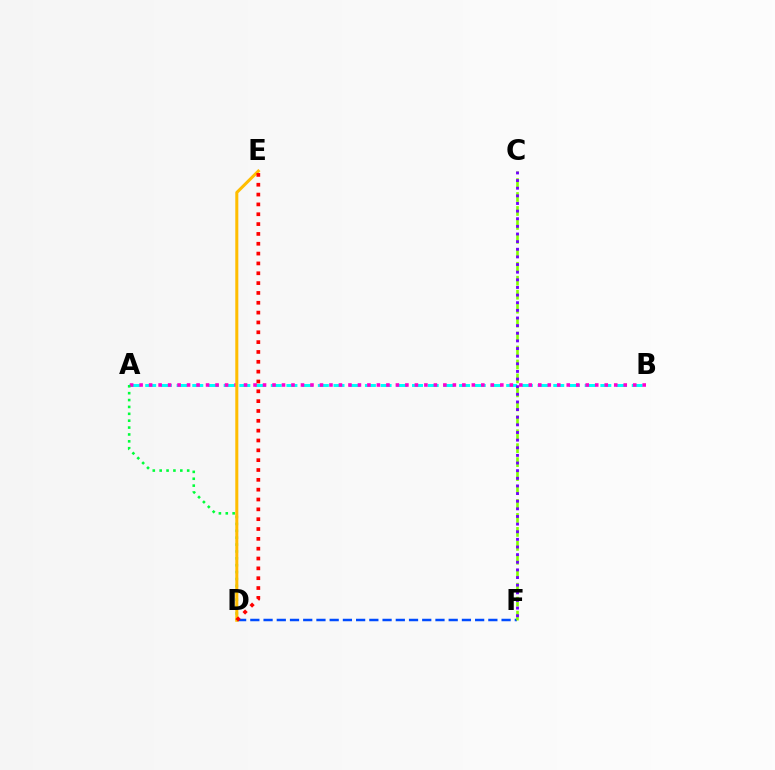{('A', 'B'): [{'color': '#00fff6', 'line_style': 'dashed', 'thickness': 2.13}, {'color': '#ff00cf', 'line_style': 'dotted', 'thickness': 2.58}], ('D', 'F'): [{'color': '#004bff', 'line_style': 'dashed', 'thickness': 1.8}], ('C', 'F'): [{'color': '#84ff00', 'line_style': 'dashed', 'thickness': 1.9}, {'color': '#7200ff', 'line_style': 'dotted', 'thickness': 2.07}], ('A', 'D'): [{'color': '#00ff39', 'line_style': 'dotted', 'thickness': 1.87}], ('D', 'E'): [{'color': '#ffbd00', 'line_style': 'solid', 'thickness': 2.18}, {'color': '#ff0000', 'line_style': 'dotted', 'thickness': 2.67}]}